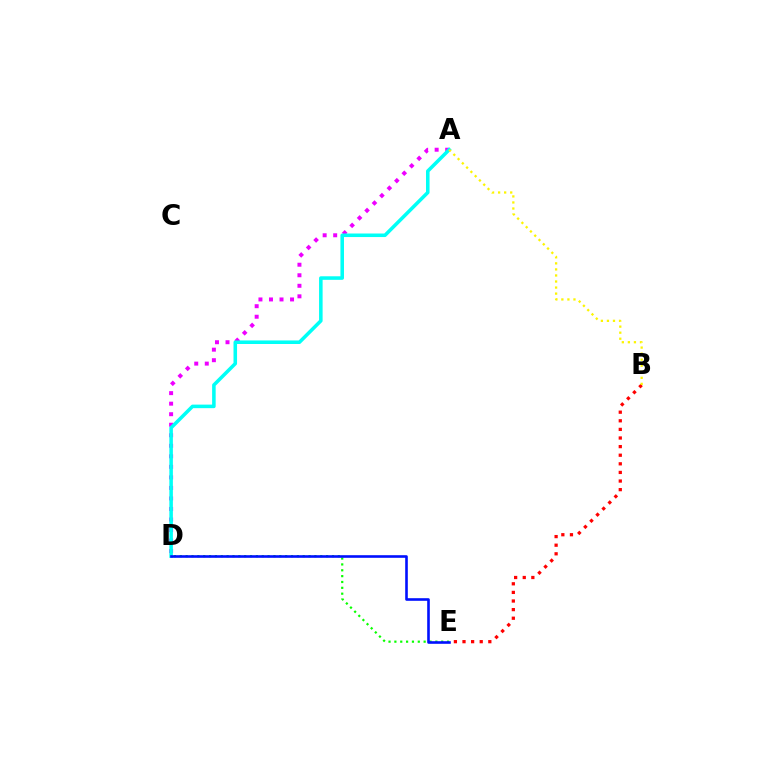{('D', 'E'): [{'color': '#08ff00', 'line_style': 'dotted', 'thickness': 1.59}, {'color': '#0010ff', 'line_style': 'solid', 'thickness': 1.88}], ('A', 'D'): [{'color': '#ee00ff', 'line_style': 'dotted', 'thickness': 2.86}, {'color': '#00fff6', 'line_style': 'solid', 'thickness': 2.56}], ('B', 'E'): [{'color': '#ff0000', 'line_style': 'dotted', 'thickness': 2.34}], ('A', 'B'): [{'color': '#fcf500', 'line_style': 'dotted', 'thickness': 1.64}]}